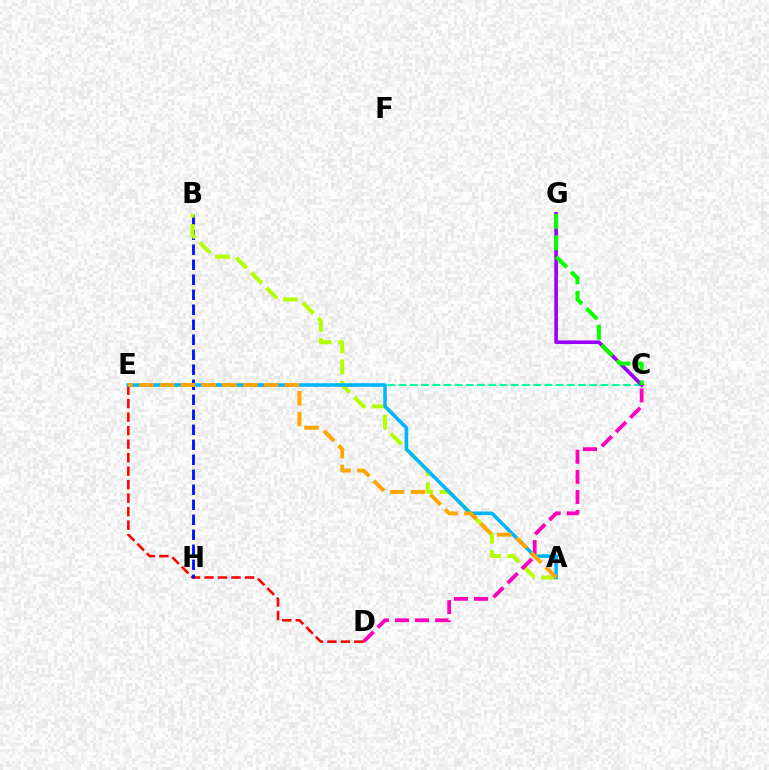{('D', 'E'): [{'color': '#ff0000', 'line_style': 'dashed', 'thickness': 1.83}], ('B', 'H'): [{'color': '#0010ff', 'line_style': 'dashed', 'thickness': 2.04}], ('C', 'E'): [{'color': '#00ff9d', 'line_style': 'dashed', 'thickness': 1.52}], ('A', 'B'): [{'color': '#b3ff00', 'line_style': 'dashed', 'thickness': 2.9}], ('A', 'E'): [{'color': '#00b5ff', 'line_style': 'solid', 'thickness': 2.57}, {'color': '#ffa500', 'line_style': 'dashed', 'thickness': 2.82}], ('C', 'D'): [{'color': '#ff00bd', 'line_style': 'dashed', 'thickness': 2.73}], ('C', 'G'): [{'color': '#9b00ff', 'line_style': 'solid', 'thickness': 2.63}, {'color': '#08ff00', 'line_style': 'dashed', 'thickness': 2.91}]}